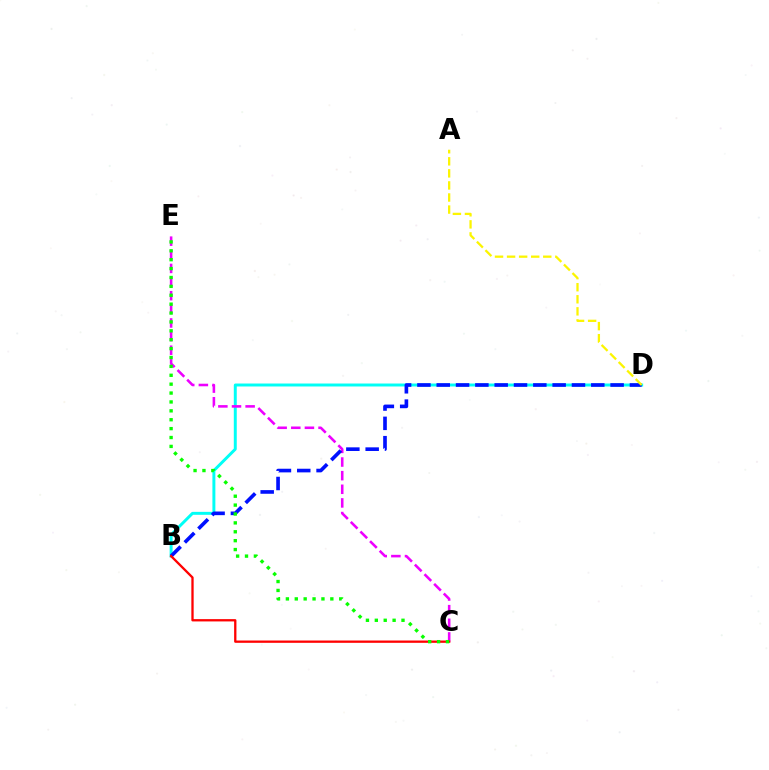{('B', 'D'): [{'color': '#00fff6', 'line_style': 'solid', 'thickness': 2.13}, {'color': '#0010ff', 'line_style': 'dashed', 'thickness': 2.62}], ('C', 'E'): [{'color': '#ee00ff', 'line_style': 'dashed', 'thickness': 1.85}, {'color': '#08ff00', 'line_style': 'dotted', 'thickness': 2.42}], ('B', 'C'): [{'color': '#ff0000', 'line_style': 'solid', 'thickness': 1.66}], ('A', 'D'): [{'color': '#fcf500', 'line_style': 'dashed', 'thickness': 1.64}]}